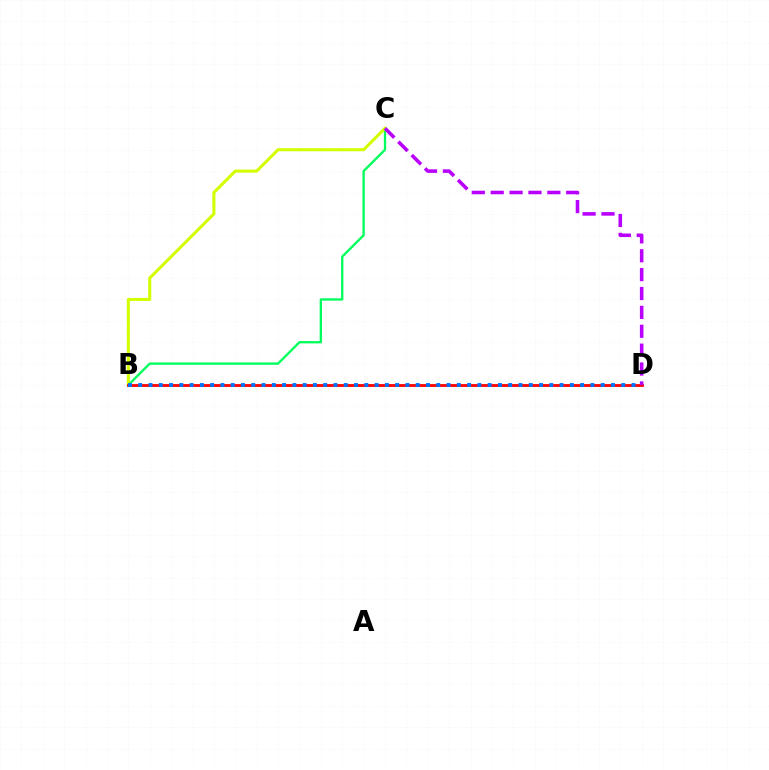{('B', 'C'): [{'color': '#00ff5c', 'line_style': 'solid', 'thickness': 1.68}, {'color': '#d1ff00', 'line_style': 'solid', 'thickness': 2.2}], ('B', 'D'): [{'color': '#ff0000', 'line_style': 'solid', 'thickness': 2.01}, {'color': '#0074ff', 'line_style': 'dotted', 'thickness': 2.79}], ('C', 'D'): [{'color': '#b900ff', 'line_style': 'dashed', 'thickness': 2.57}]}